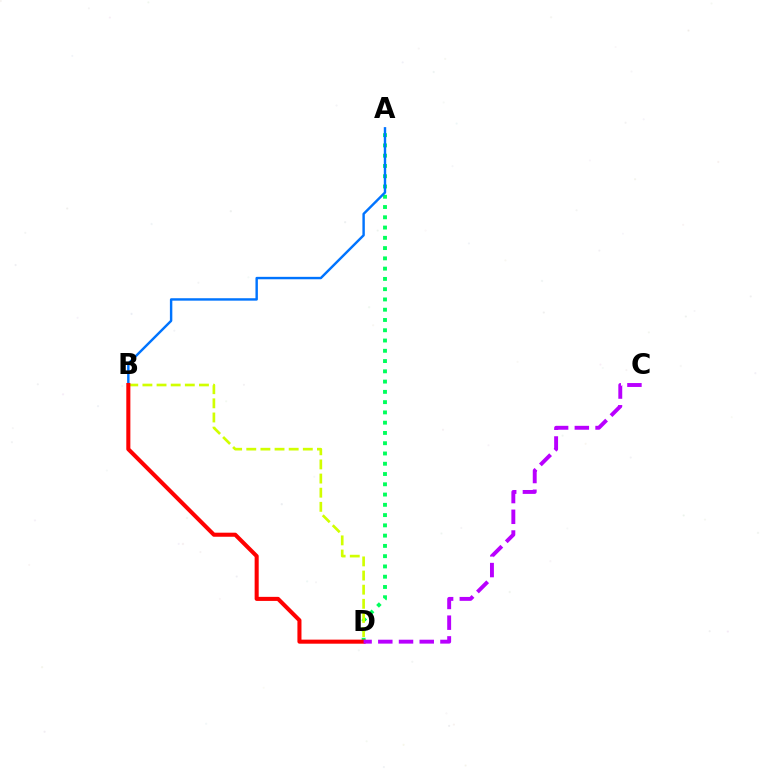{('A', 'D'): [{'color': '#00ff5c', 'line_style': 'dotted', 'thickness': 2.79}], ('B', 'D'): [{'color': '#d1ff00', 'line_style': 'dashed', 'thickness': 1.92}, {'color': '#ff0000', 'line_style': 'solid', 'thickness': 2.92}], ('A', 'B'): [{'color': '#0074ff', 'line_style': 'solid', 'thickness': 1.74}], ('C', 'D'): [{'color': '#b900ff', 'line_style': 'dashed', 'thickness': 2.81}]}